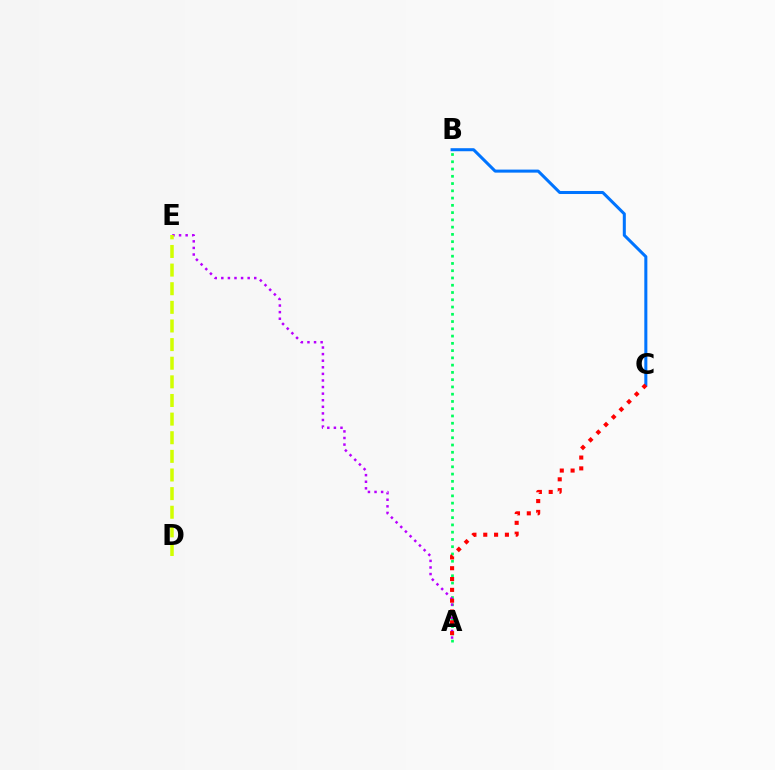{('A', 'B'): [{'color': '#00ff5c', 'line_style': 'dotted', 'thickness': 1.97}], ('A', 'E'): [{'color': '#b900ff', 'line_style': 'dotted', 'thickness': 1.79}], ('D', 'E'): [{'color': '#d1ff00', 'line_style': 'dashed', 'thickness': 2.53}], ('B', 'C'): [{'color': '#0074ff', 'line_style': 'solid', 'thickness': 2.18}], ('A', 'C'): [{'color': '#ff0000', 'line_style': 'dotted', 'thickness': 2.94}]}